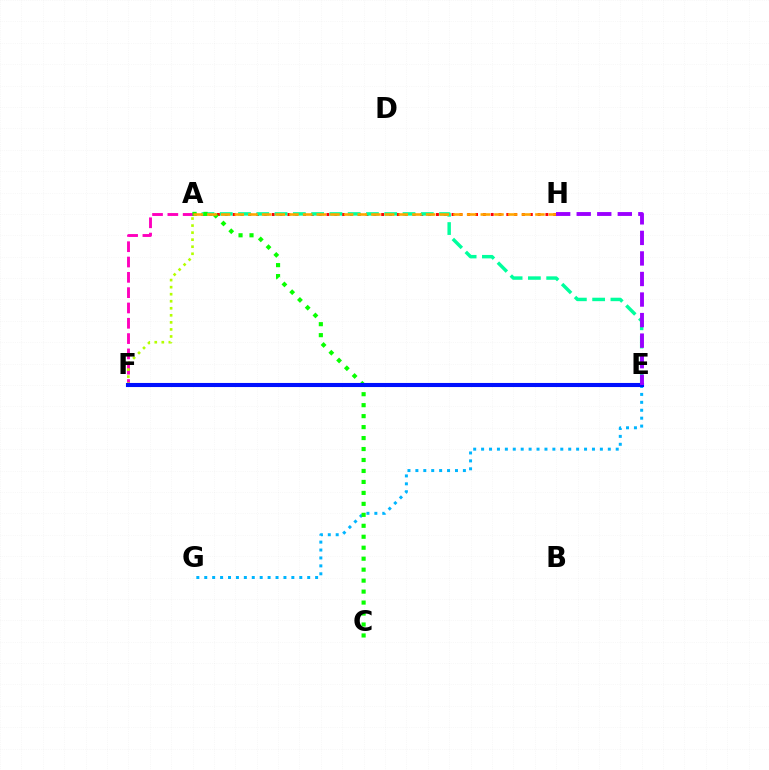{('A', 'H'): [{'color': '#ff0000', 'line_style': 'dotted', 'thickness': 2.12}, {'color': '#ffa500', 'line_style': 'dashed', 'thickness': 1.86}], ('A', 'E'): [{'color': '#00ff9d', 'line_style': 'dashed', 'thickness': 2.48}], ('A', 'F'): [{'color': '#ff00bd', 'line_style': 'dashed', 'thickness': 2.08}, {'color': '#b3ff00', 'line_style': 'dotted', 'thickness': 1.91}], ('E', 'G'): [{'color': '#00b5ff', 'line_style': 'dotted', 'thickness': 2.15}], ('A', 'C'): [{'color': '#08ff00', 'line_style': 'dotted', 'thickness': 2.98}], ('E', 'F'): [{'color': '#0010ff', 'line_style': 'solid', 'thickness': 2.94}], ('E', 'H'): [{'color': '#9b00ff', 'line_style': 'dashed', 'thickness': 2.79}]}